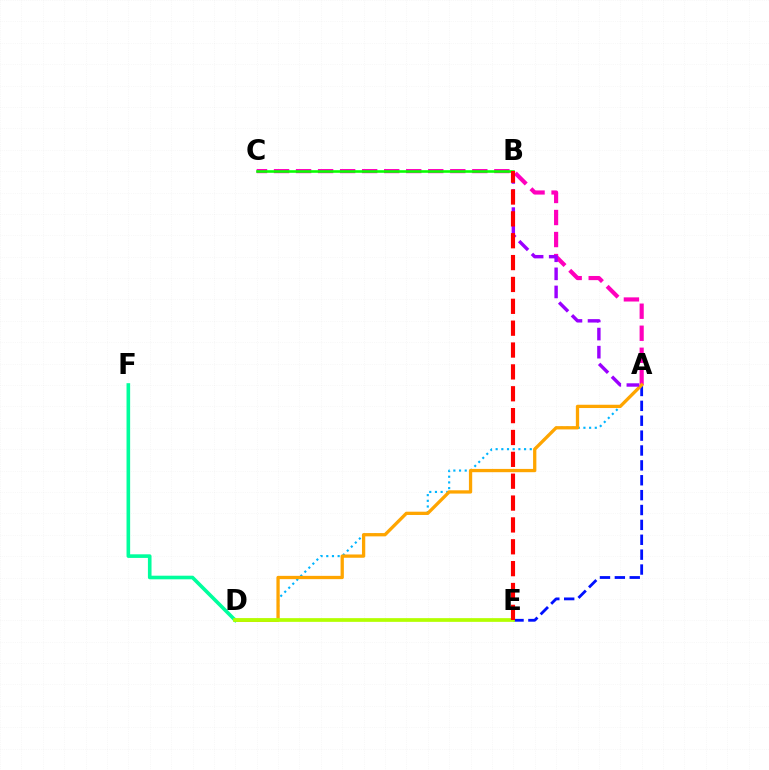{('A', 'E'): [{'color': '#0010ff', 'line_style': 'dashed', 'thickness': 2.02}], ('A', 'D'): [{'color': '#00b5ff', 'line_style': 'dotted', 'thickness': 1.54}, {'color': '#ffa500', 'line_style': 'solid', 'thickness': 2.37}], ('A', 'C'): [{'color': '#ff00bd', 'line_style': 'dashed', 'thickness': 2.99}], ('B', 'C'): [{'color': '#08ff00', 'line_style': 'solid', 'thickness': 1.86}], ('A', 'B'): [{'color': '#9b00ff', 'line_style': 'dashed', 'thickness': 2.46}], ('D', 'F'): [{'color': '#00ff9d', 'line_style': 'solid', 'thickness': 2.6}], ('D', 'E'): [{'color': '#b3ff00', 'line_style': 'solid', 'thickness': 2.67}], ('B', 'E'): [{'color': '#ff0000', 'line_style': 'dashed', 'thickness': 2.97}]}